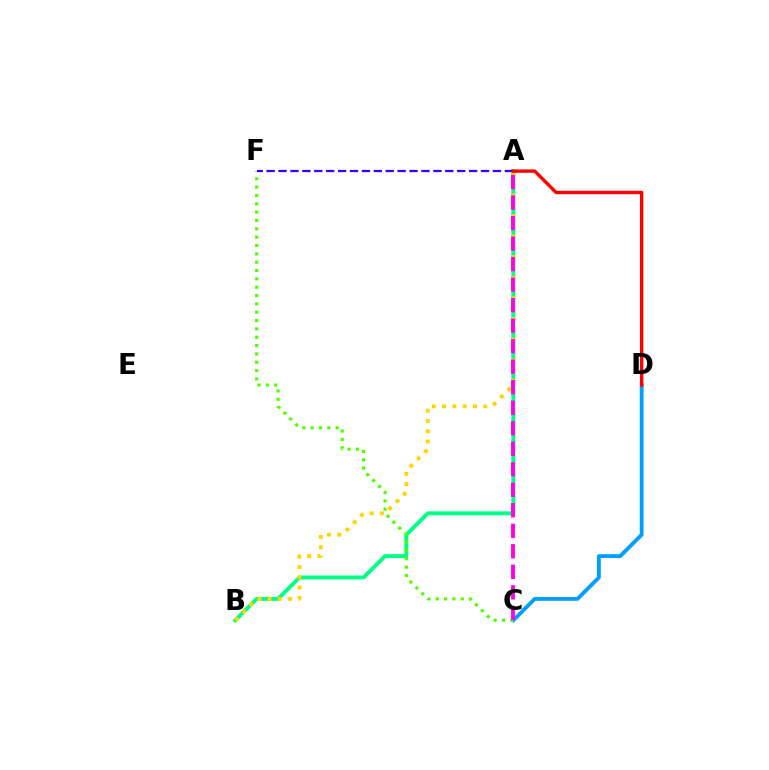{('A', 'B'): [{'color': '#00ff86', 'line_style': 'solid', 'thickness': 2.84}, {'color': '#ffd500', 'line_style': 'dotted', 'thickness': 2.8}], ('C', 'D'): [{'color': '#009eff', 'line_style': 'solid', 'thickness': 2.76}], ('C', 'F'): [{'color': '#4fff00', 'line_style': 'dotted', 'thickness': 2.27}], ('A', 'C'): [{'color': '#ff00ed', 'line_style': 'dashed', 'thickness': 2.79}], ('A', 'F'): [{'color': '#3700ff', 'line_style': 'dashed', 'thickness': 1.62}], ('A', 'D'): [{'color': '#ff0000', 'line_style': 'solid', 'thickness': 2.44}]}